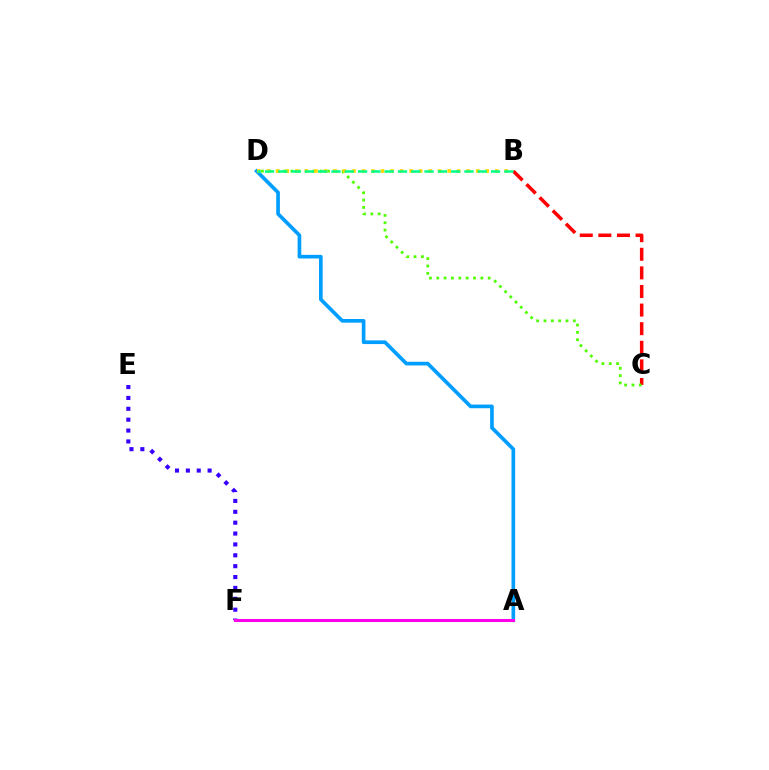{('B', 'C'): [{'color': '#ff0000', 'line_style': 'dashed', 'thickness': 2.53}], ('A', 'D'): [{'color': '#009eff', 'line_style': 'solid', 'thickness': 2.64}], ('E', 'F'): [{'color': '#3700ff', 'line_style': 'dotted', 'thickness': 2.95}], ('C', 'D'): [{'color': '#4fff00', 'line_style': 'dotted', 'thickness': 2.0}], ('B', 'D'): [{'color': '#ffd500', 'line_style': 'dotted', 'thickness': 2.59}, {'color': '#00ff86', 'line_style': 'dashed', 'thickness': 1.81}], ('A', 'F'): [{'color': '#ff00ed', 'line_style': 'solid', 'thickness': 2.19}]}